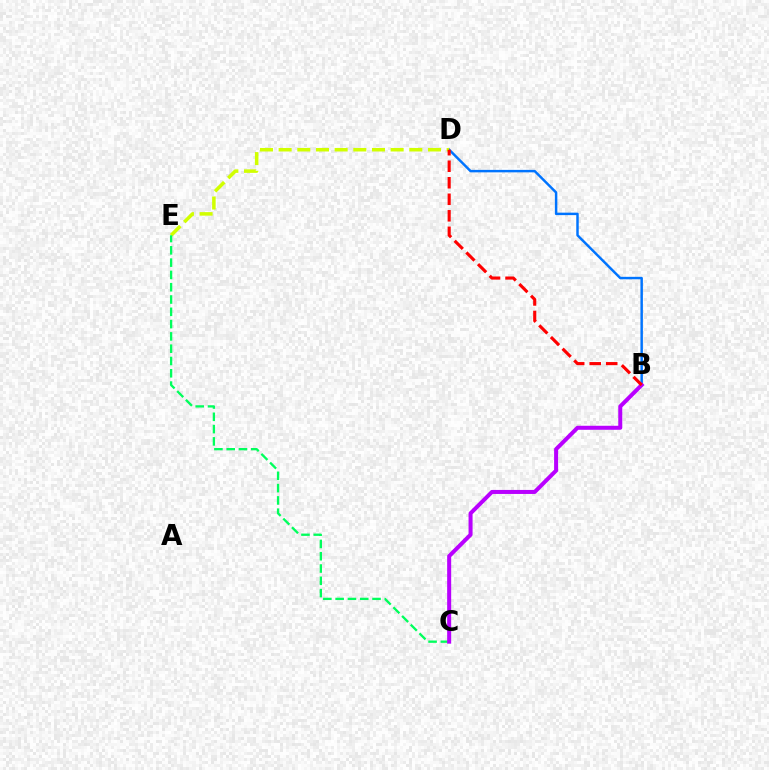{('B', 'D'): [{'color': '#0074ff', 'line_style': 'solid', 'thickness': 1.77}, {'color': '#ff0000', 'line_style': 'dashed', 'thickness': 2.24}], ('D', 'E'): [{'color': '#d1ff00', 'line_style': 'dashed', 'thickness': 2.54}], ('C', 'E'): [{'color': '#00ff5c', 'line_style': 'dashed', 'thickness': 1.67}], ('B', 'C'): [{'color': '#b900ff', 'line_style': 'solid', 'thickness': 2.89}]}